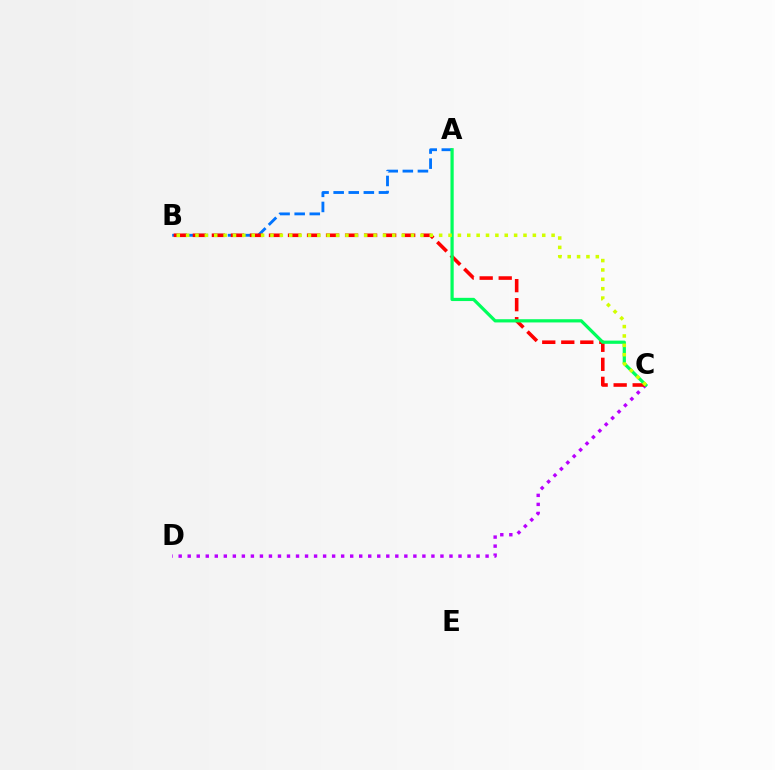{('A', 'B'): [{'color': '#0074ff', 'line_style': 'dashed', 'thickness': 2.05}], ('C', 'D'): [{'color': '#b900ff', 'line_style': 'dotted', 'thickness': 2.45}], ('B', 'C'): [{'color': '#ff0000', 'line_style': 'dashed', 'thickness': 2.59}, {'color': '#d1ff00', 'line_style': 'dotted', 'thickness': 2.55}], ('A', 'C'): [{'color': '#00ff5c', 'line_style': 'solid', 'thickness': 2.32}]}